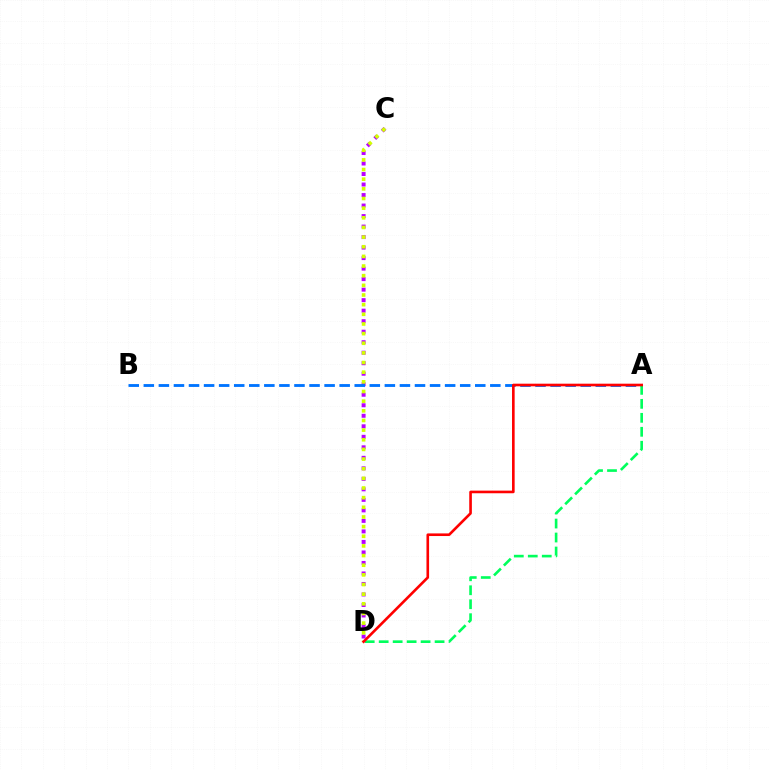{('C', 'D'): [{'color': '#b900ff', 'line_style': 'dotted', 'thickness': 2.86}, {'color': '#d1ff00', 'line_style': 'dotted', 'thickness': 2.62}], ('A', 'B'): [{'color': '#0074ff', 'line_style': 'dashed', 'thickness': 2.05}], ('A', 'D'): [{'color': '#00ff5c', 'line_style': 'dashed', 'thickness': 1.9}, {'color': '#ff0000', 'line_style': 'solid', 'thickness': 1.89}]}